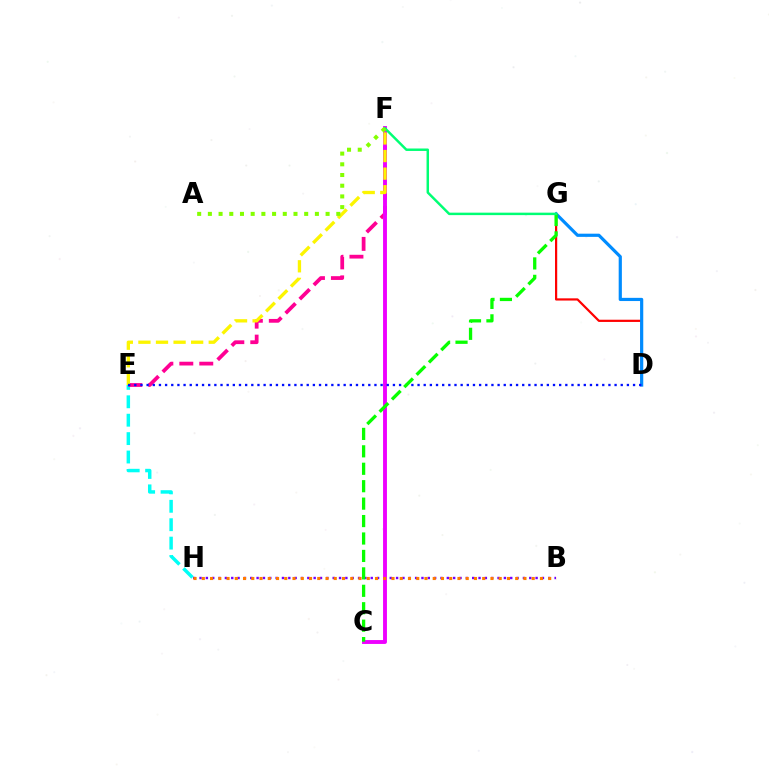{('E', 'H'): [{'color': '#00fff6', 'line_style': 'dashed', 'thickness': 2.5}], ('D', 'G'): [{'color': '#ff0000', 'line_style': 'solid', 'thickness': 1.59}, {'color': '#008cff', 'line_style': 'solid', 'thickness': 2.29}], ('B', 'H'): [{'color': '#7200ff', 'line_style': 'dotted', 'thickness': 1.72}, {'color': '#ff7c00', 'line_style': 'dotted', 'thickness': 2.24}], ('E', 'F'): [{'color': '#ff0094', 'line_style': 'dashed', 'thickness': 2.71}, {'color': '#fcf500', 'line_style': 'dashed', 'thickness': 2.39}], ('C', 'F'): [{'color': '#ee00ff', 'line_style': 'solid', 'thickness': 2.79}], ('D', 'E'): [{'color': '#0010ff', 'line_style': 'dotted', 'thickness': 1.67}], ('C', 'G'): [{'color': '#08ff00', 'line_style': 'dashed', 'thickness': 2.37}], ('F', 'G'): [{'color': '#00ff74', 'line_style': 'solid', 'thickness': 1.77}], ('A', 'F'): [{'color': '#84ff00', 'line_style': 'dotted', 'thickness': 2.91}]}